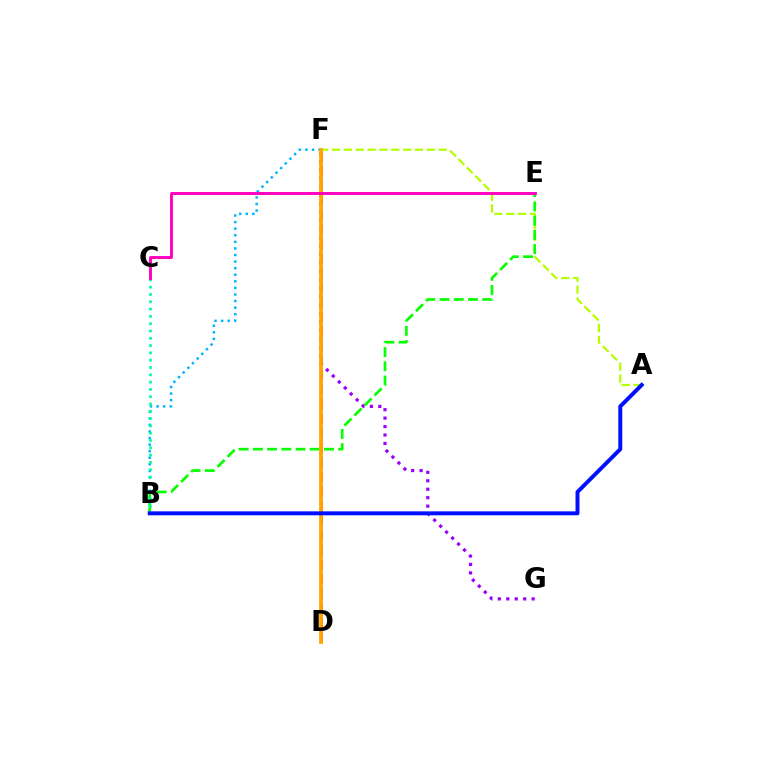{('F', 'G'): [{'color': '#9b00ff', 'line_style': 'dotted', 'thickness': 2.3}], ('A', 'F'): [{'color': '#b3ff00', 'line_style': 'dashed', 'thickness': 1.61}], ('D', 'F'): [{'color': '#ff0000', 'line_style': 'dashed', 'thickness': 1.98}, {'color': '#ffa500', 'line_style': 'solid', 'thickness': 2.7}], ('B', 'F'): [{'color': '#00b5ff', 'line_style': 'dotted', 'thickness': 1.79}], ('B', 'E'): [{'color': '#08ff00', 'line_style': 'dashed', 'thickness': 1.93}], ('B', 'C'): [{'color': '#00ff9d', 'line_style': 'dotted', 'thickness': 1.98}], ('A', 'B'): [{'color': '#0010ff', 'line_style': 'solid', 'thickness': 2.85}], ('C', 'E'): [{'color': '#ff00bd', 'line_style': 'solid', 'thickness': 2.09}]}